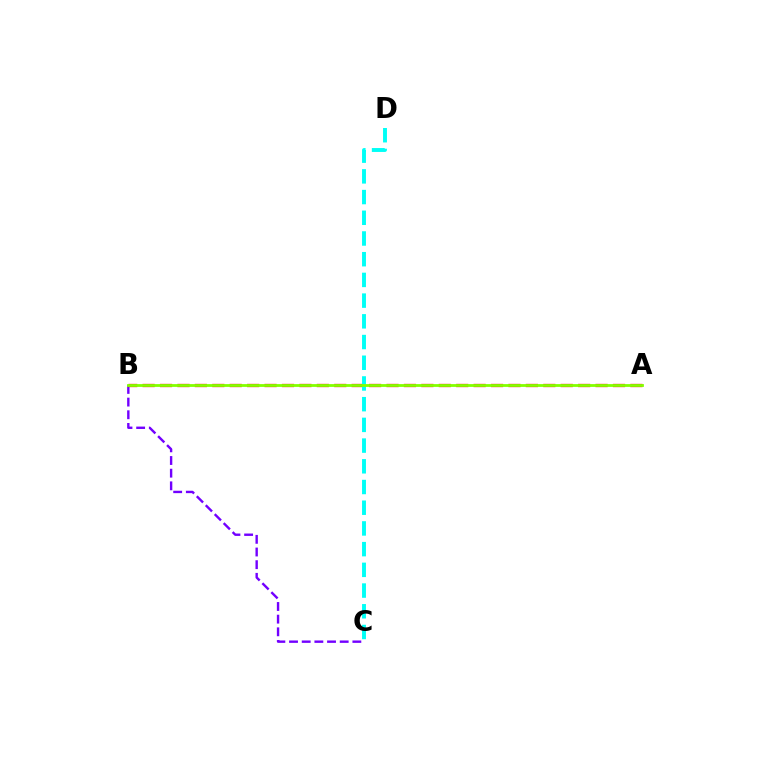{('B', 'C'): [{'color': '#7200ff', 'line_style': 'dashed', 'thickness': 1.72}], ('A', 'B'): [{'color': '#ff0000', 'line_style': 'dashed', 'thickness': 2.37}, {'color': '#84ff00', 'line_style': 'solid', 'thickness': 2.01}], ('C', 'D'): [{'color': '#00fff6', 'line_style': 'dashed', 'thickness': 2.81}]}